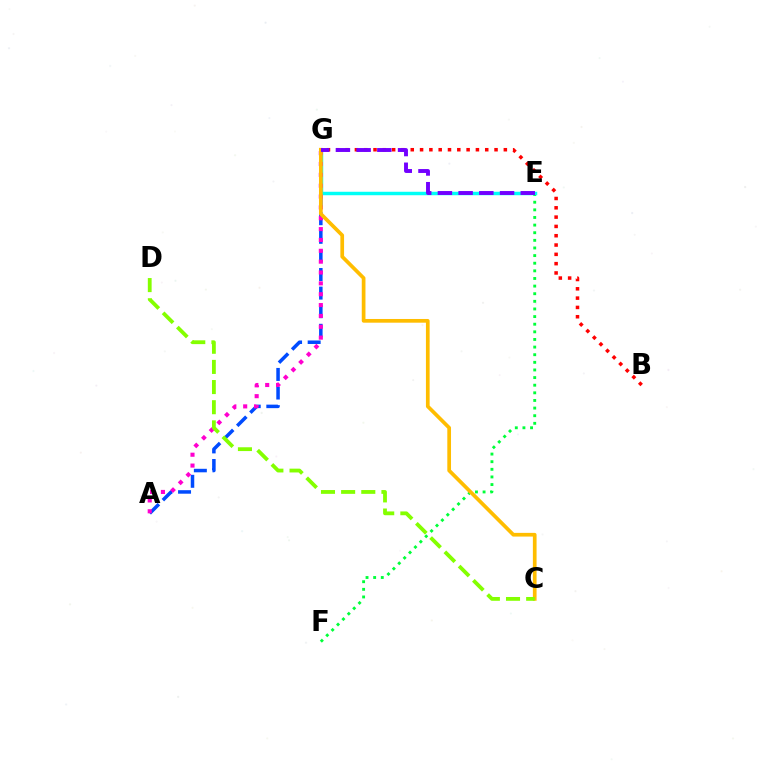{('A', 'G'): [{'color': '#004bff', 'line_style': 'dashed', 'thickness': 2.53}, {'color': '#ff00cf', 'line_style': 'dotted', 'thickness': 2.95}], ('E', 'F'): [{'color': '#00ff39', 'line_style': 'dotted', 'thickness': 2.07}], ('E', 'G'): [{'color': '#00fff6', 'line_style': 'solid', 'thickness': 2.49}, {'color': '#7200ff', 'line_style': 'dashed', 'thickness': 2.81}], ('C', 'G'): [{'color': '#ffbd00', 'line_style': 'solid', 'thickness': 2.67}], ('B', 'G'): [{'color': '#ff0000', 'line_style': 'dotted', 'thickness': 2.53}], ('C', 'D'): [{'color': '#84ff00', 'line_style': 'dashed', 'thickness': 2.74}]}